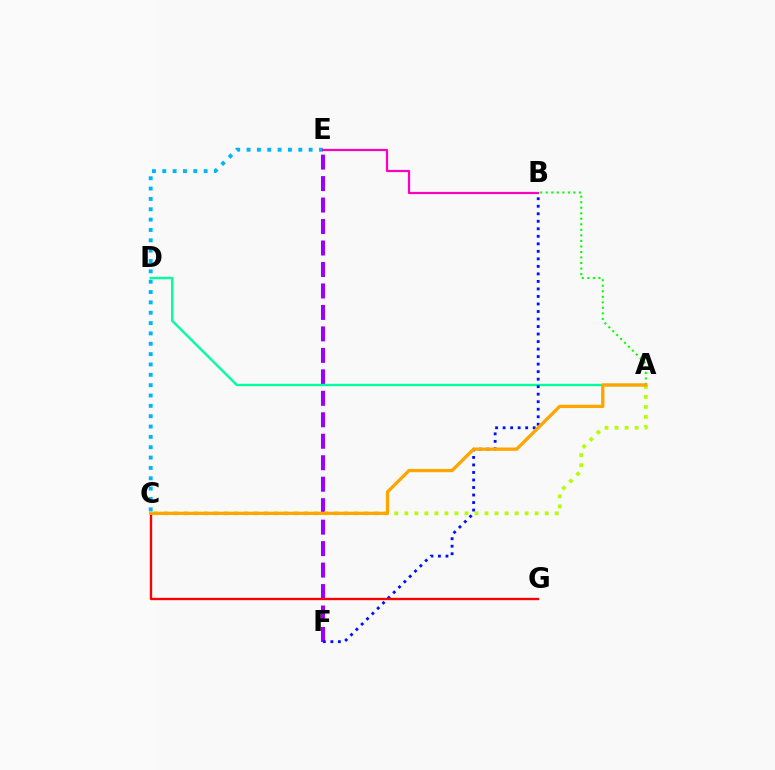{('C', 'E'): [{'color': '#00b5ff', 'line_style': 'dotted', 'thickness': 2.81}], ('E', 'F'): [{'color': '#9b00ff', 'line_style': 'dashed', 'thickness': 2.92}], ('A', 'D'): [{'color': '#00ff9d', 'line_style': 'solid', 'thickness': 1.72}], ('A', 'B'): [{'color': '#08ff00', 'line_style': 'dotted', 'thickness': 1.5}], ('B', 'F'): [{'color': '#0010ff', 'line_style': 'dotted', 'thickness': 2.04}], ('C', 'G'): [{'color': '#ff0000', 'line_style': 'solid', 'thickness': 1.68}], ('A', 'C'): [{'color': '#b3ff00', 'line_style': 'dotted', 'thickness': 2.72}, {'color': '#ffa500', 'line_style': 'solid', 'thickness': 2.38}], ('B', 'E'): [{'color': '#ff00bd', 'line_style': 'solid', 'thickness': 1.6}]}